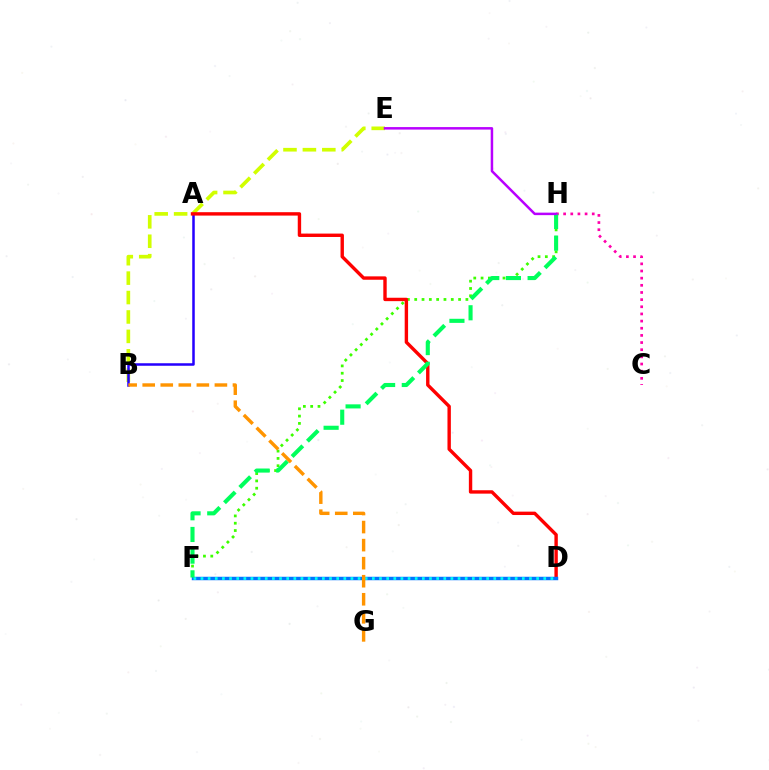{('F', 'H'): [{'color': '#3dff00', 'line_style': 'dotted', 'thickness': 1.99}, {'color': '#00ff5c', 'line_style': 'dashed', 'thickness': 2.95}], ('B', 'E'): [{'color': '#d1ff00', 'line_style': 'dashed', 'thickness': 2.64}], ('A', 'B'): [{'color': '#2500ff', 'line_style': 'solid', 'thickness': 1.81}], ('A', 'D'): [{'color': '#ff0000', 'line_style': 'solid', 'thickness': 2.44}], ('D', 'F'): [{'color': '#0074ff', 'line_style': 'solid', 'thickness': 2.49}, {'color': '#00fff6', 'line_style': 'dotted', 'thickness': 1.94}], ('C', 'H'): [{'color': '#ff00ac', 'line_style': 'dotted', 'thickness': 1.94}], ('B', 'G'): [{'color': '#ff9400', 'line_style': 'dashed', 'thickness': 2.45}], ('E', 'H'): [{'color': '#b900ff', 'line_style': 'solid', 'thickness': 1.8}]}